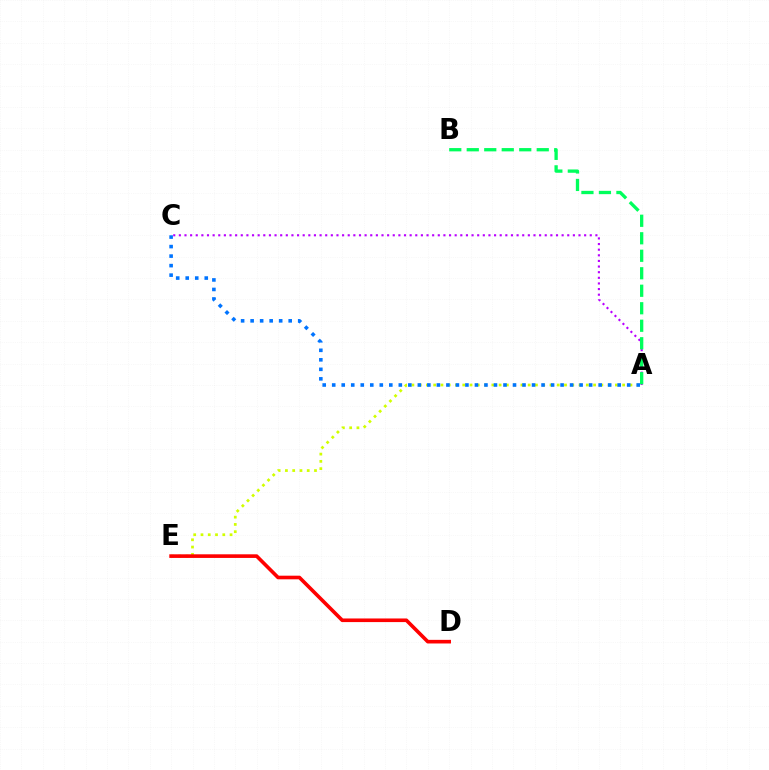{('A', 'C'): [{'color': '#b900ff', 'line_style': 'dotted', 'thickness': 1.53}, {'color': '#0074ff', 'line_style': 'dotted', 'thickness': 2.59}], ('A', 'E'): [{'color': '#d1ff00', 'line_style': 'dotted', 'thickness': 1.97}], ('D', 'E'): [{'color': '#ff0000', 'line_style': 'solid', 'thickness': 2.61}], ('A', 'B'): [{'color': '#00ff5c', 'line_style': 'dashed', 'thickness': 2.38}]}